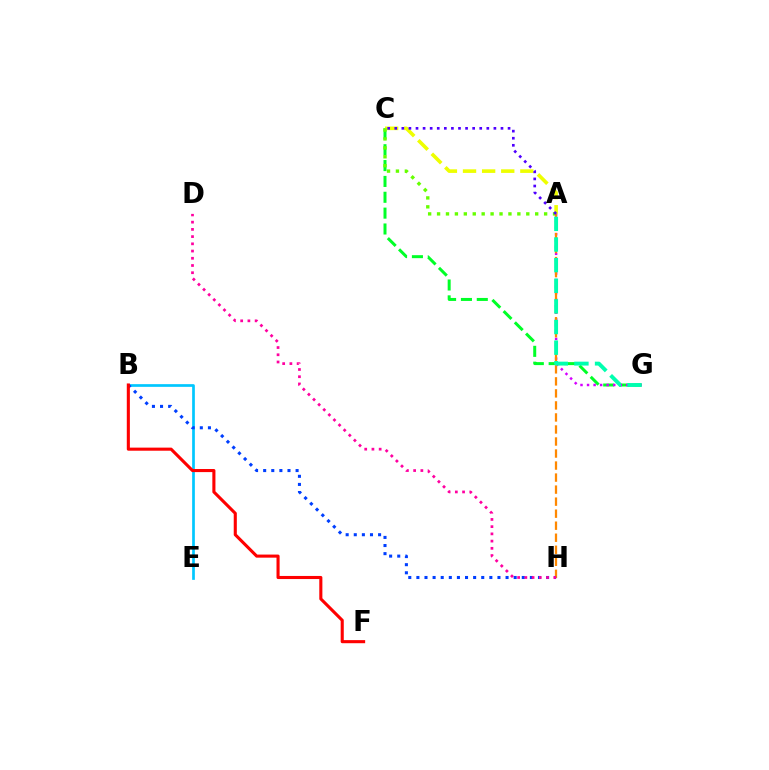{('B', 'E'): [{'color': '#00c7ff', 'line_style': 'solid', 'thickness': 1.95}], ('C', 'G'): [{'color': '#00ff27', 'line_style': 'dashed', 'thickness': 2.15}], ('A', 'C'): [{'color': '#eeff00', 'line_style': 'dashed', 'thickness': 2.6}, {'color': '#66ff00', 'line_style': 'dotted', 'thickness': 2.42}, {'color': '#4f00ff', 'line_style': 'dotted', 'thickness': 1.92}], ('A', 'G'): [{'color': '#d600ff', 'line_style': 'dotted', 'thickness': 1.78}, {'color': '#00ffaf', 'line_style': 'dashed', 'thickness': 2.8}], ('A', 'H'): [{'color': '#ff8800', 'line_style': 'dashed', 'thickness': 1.63}], ('B', 'H'): [{'color': '#003fff', 'line_style': 'dotted', 'thickness': 2.2}], ('D', 'H'): [{'color': '#ff00a0', 'line_style': 'dotted', 'thickness': 1.96}], ('B', 'F'): [{'color': '#ff0000', 'line_style': 'solid', 'thickness': 2.23}]}